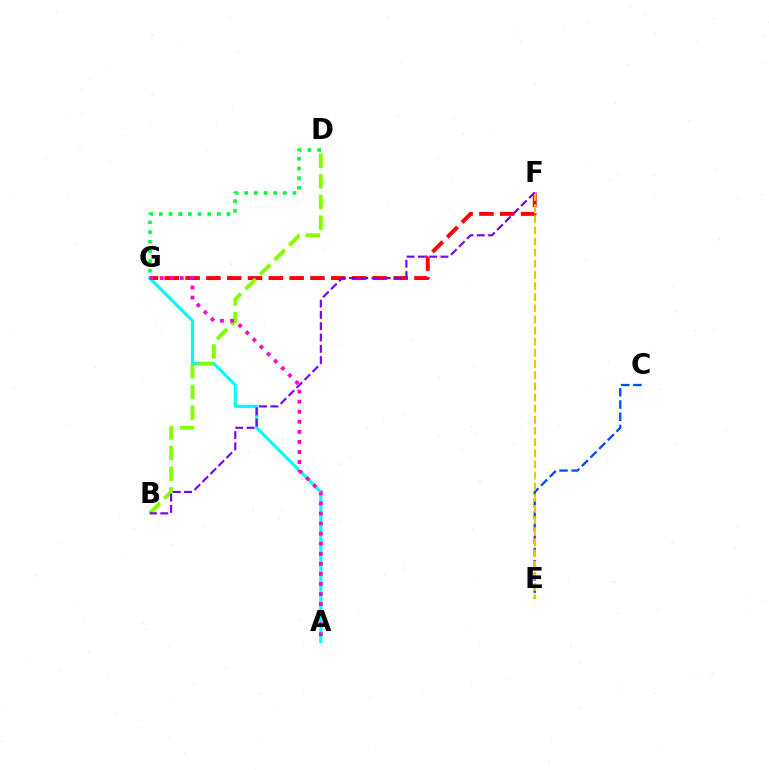{('A', 'G'): [{'color': '#00fff6', 'line_style': 'solid', 'thickness': 2.25}, {'color': '#ff00cf', 'line_style': 'dotted', 'thickness': 2.73}], ('F', 'G'): [{'color': '#ff0000', 'line_style': 'dashed', 'thickness': 2.83}], ('C', 'E'): [{'color': '#004bff', 'line_style': 'dashed', 'thickness': 1.66}], ('E', 'F'): [{'color': '#ffbd00', 'line_style': 'dashed', 'thickness': 1.51}], ('D', 'G'): [{'color': '#00ff39', 'line_style': 'dotted', 'thickness': 2.63}], ('B', 'D'): [{'color': '#84ff00', 'line_style': 'dashed', 'thickness': 2.8}], ('B', 'F'): [{'color': '#7200ff', 'line_style': 'dashed', 'thickness': 1.53}]}